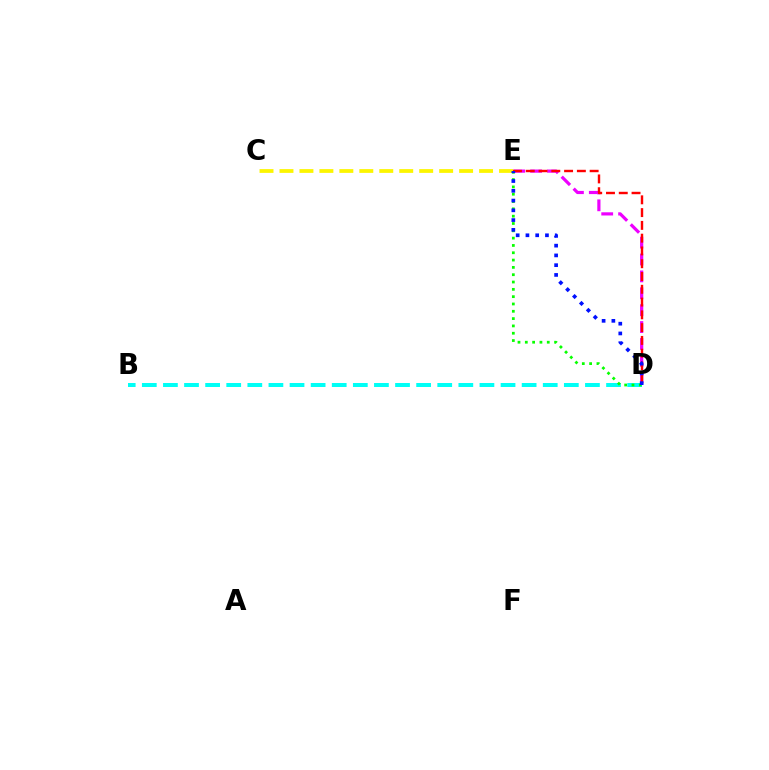{('C', 'E'): [{'color': '#fcf500', 'line_style': 'dashed', 'thickness': 2.71}], ('B', 'D'): [{'color': '#00fff6', 'line_style': 'dashed', 'thickness': 2.87}], ('D', 'E'): [{'color': '#ee00ff', 'line_style': 'dashed', 'thickness': 2.29}, {'color': '#ff0000', 'line_style': 'dashed', 'thickness': 1.74}, {'color': '#08ff00', 'line_style': 'dotted', 'thickness': 1.99}, {'color': '#0010ff', 'line_style': 'dotted', 'thickness': 2.65}]}